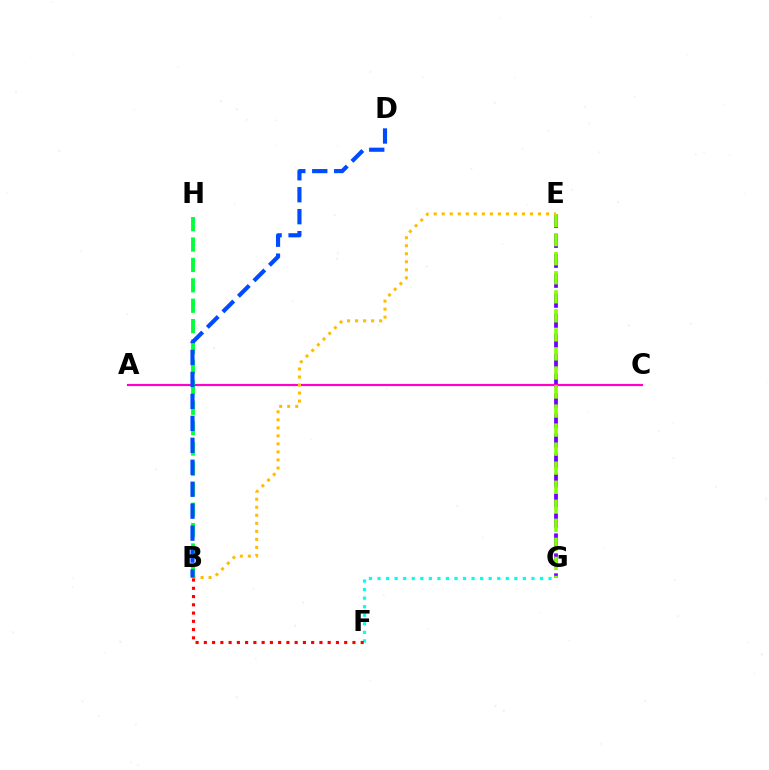{('F', 'G'): [{'color': '#00fff6', 'line_style': 'dotted', 'thickness': 2.32}], ('E', 'G'): [{'color': '#7200ff', 'line_style': 'dashed', 'thickness': 2.71}, {'color': '#84ff00', 'line_style': 'dashed', 'thickness': 2.59}], ('A', 'C'): [{'color': '#ff00cf', 'line_style': 'solid', 'thickness': 1.56}], ('B', 'E'): [{'color': '#ffbd00', 'line_style': 'dotted', 'thickness': 2.18}], ('B', 'F'): [{'color': '#ff0000', 'line_style': 'dotted', 'thickness': 2.24}], ('B', 'H'): [{'color': '#00ff39', 'line_style': 'dashed', 'thickness': 2.77}], ('B', 'D'): [{'color': '#004bff', 'line_style': 'dashed', 'thickness': 2.98}]}